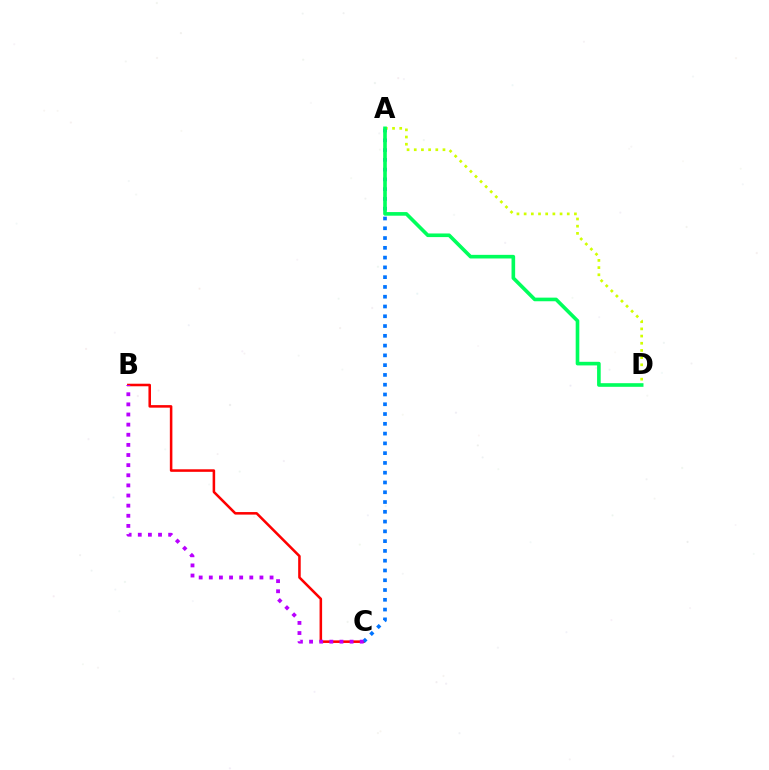{('A', 'D'): [{'color': '#d1ff00', 'line_style': 'dotted', 'thickness': 1.95}, {'color': '#00ff5c', 'line_style': 'solid', 'thickness': 2.61}], ('B', 'C'): [{'color': '#ff0000', 'line_style': 'solid', 'thickness': 1.83}, {'color': '#b900ff', 'line_style': 'dotted', 'thickness': 2.75}], ('A', 'C'): [{'color': '#0074ff', 'line_style': 'dotted', 'thickness': 2.66}]}